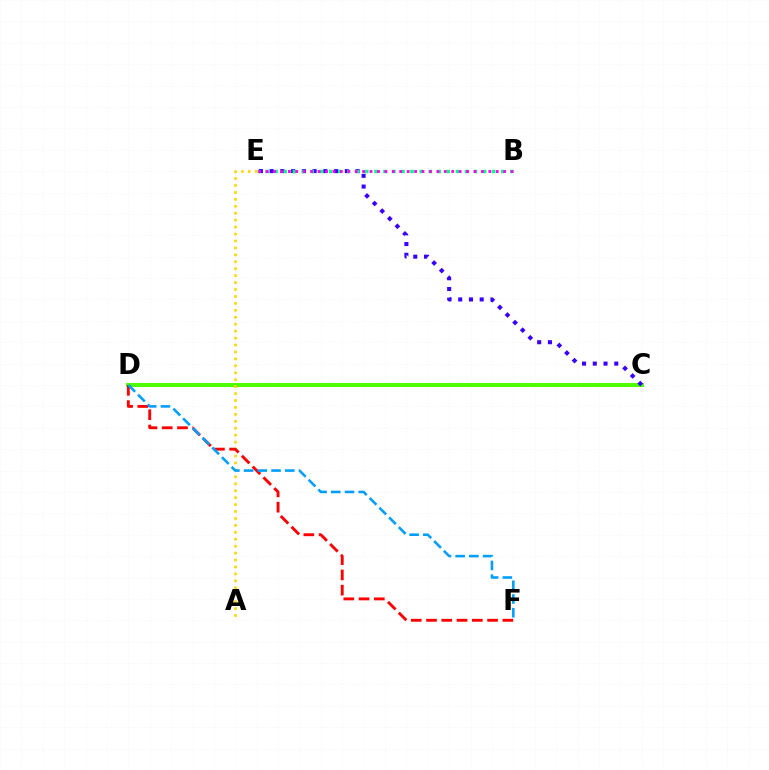{('C', 'D'): [{'color': '#4fff00', 'line_style': 'solid', 'thickness': 2.88}], ('C', 'E'): [{'color': '#3700ff', 'line_style': 'dotted', 'thickness': 2.92}], ('B', 'E'): [{'color': '#00ff86', 'line_style': 'dotted', 'thickness': 2.46}, {'color': '#ff00ed', 'line_style': 'dotted', 'thickness': 2.02}], ('A', 'E'): [{'color': '#ffd500', 'line_style': 'dotted', 'thickness': 1.88}], ('D', 'F'): [{'color': '#ff0000', 'line_style': 'dashed', 'thickness': 2.07}, {'color': '#009eff', 'line_style': 'dashed', 'thickness': 1.86}]}